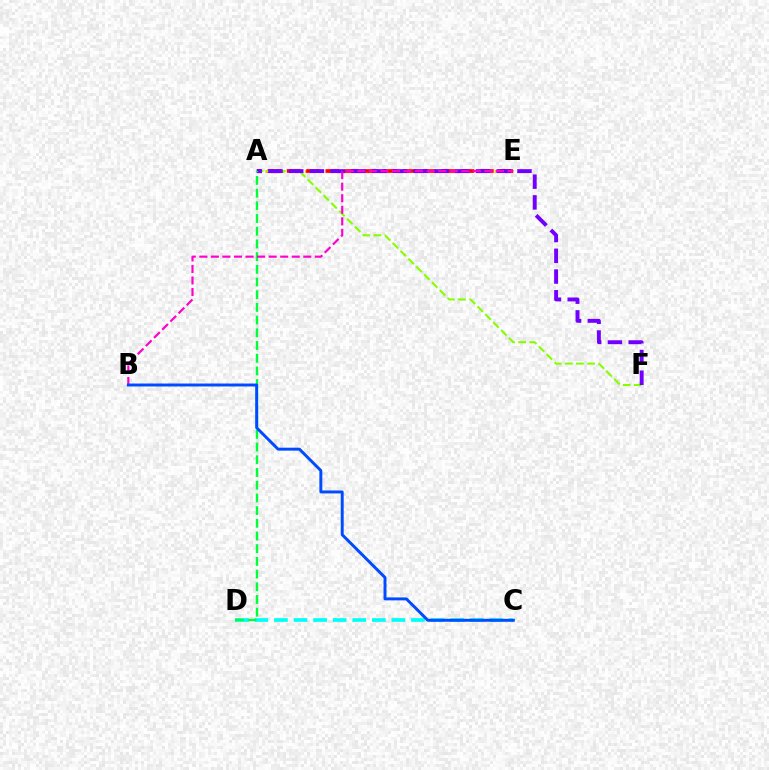{('A', 'E'): [{'color': '#ffbd00', 'line_style': 'dotted', 'thickness': 2.15}, {'color': '#ff0000', 'line_style': 'dashed', 'thickness': 2.63}], ('C', 'D'): [{'color': '#00fff6', 'line_style': 'dashed', 'thickness': 2.66}], ('A', 'F'): [{'color': '#84ff00', 'line_style': 'dashed', 'thickness': 1.51}, {'color': '#7200ff', 'line_style': 'dashed', 'thickness': 2.82}], ('A', 'D'): [{'color': '#00ff39', 'line_style': 'dashed', 'thickness': 1.73}], ('B', 'E'): [{'color': '#ff00cf', 'line_style': 'dashed', 'thickness': 1.57}], ('B', 'C'): [{'color': '#004bff', 'line_style': 'solid', 'thickness': 2.12}]}